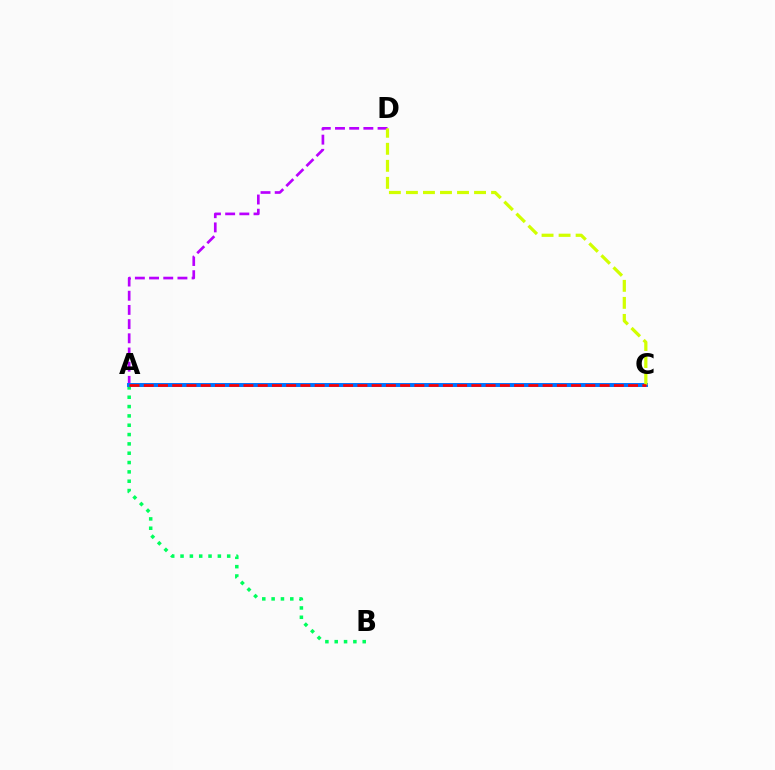{('A', 'D'): [{'color': '#b900ff', 'line_style': 'dashed', 'thickness': 1.93}], ('A', 'B'): [{'color': '#00ff5c', 'line_style': 'dotted', 'thickness': 2.54}], ('A', 'C'): [{'color': '#0074ff', 'line_style': 'solid', 'thickness': 2.85}, {'color': '#ff0000', 'line_style': 'dashed', 'thickness': 1.94}], ('C', 'D'): [{'color': '#d1ff00', 'line_style': 'dashed', 'thickness': 2.31}]}